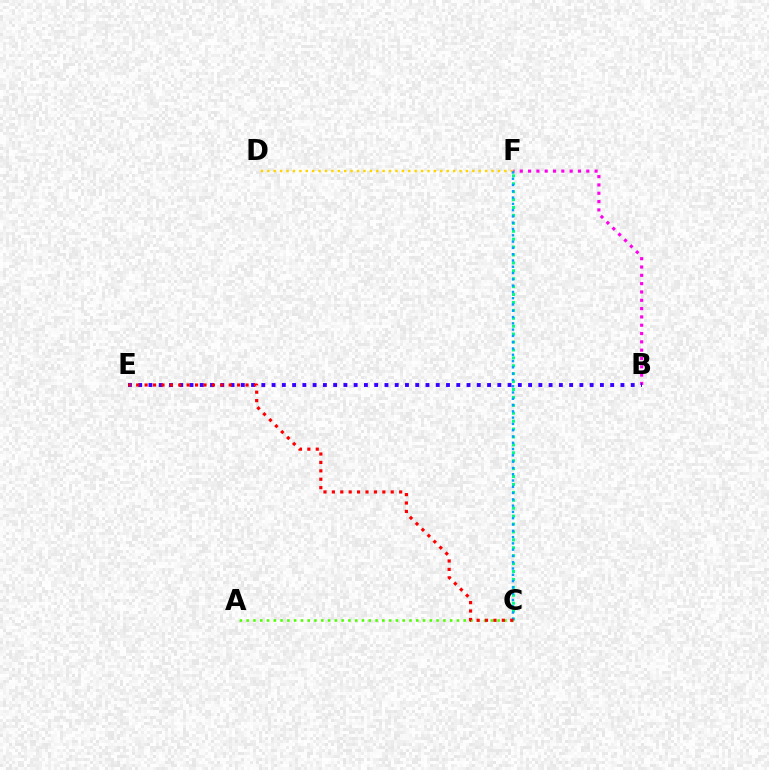{('B', 'F'): [{'color': '#ff00ed', 'line_style': 'dotted', 'thickness': 2.26}], ('B', 'E'): [{'color': '#3700ff', 'line_style': 'dotted', 'thickness': 2.79}], ('D', 'F'): [{'color': '#ffd500', 'line_style': 'dotted', 'thickness': 1.74}], ('A', 'C'): [{'color': '#4fff00', 'line_style': 'dotted', 'thickness': 1.84}], ('C', 'F'): [{'color': '#00ff86', 'line_style': 'dotted', 'thickness': 2.15}, {'color': '#009eff', 'line_style': 'dotted', 'thickness': 1.71}], ('C', 'E'): [{'color': '#ff0000', 'line_style': 'dotted', 'thickness': 2.29}]}